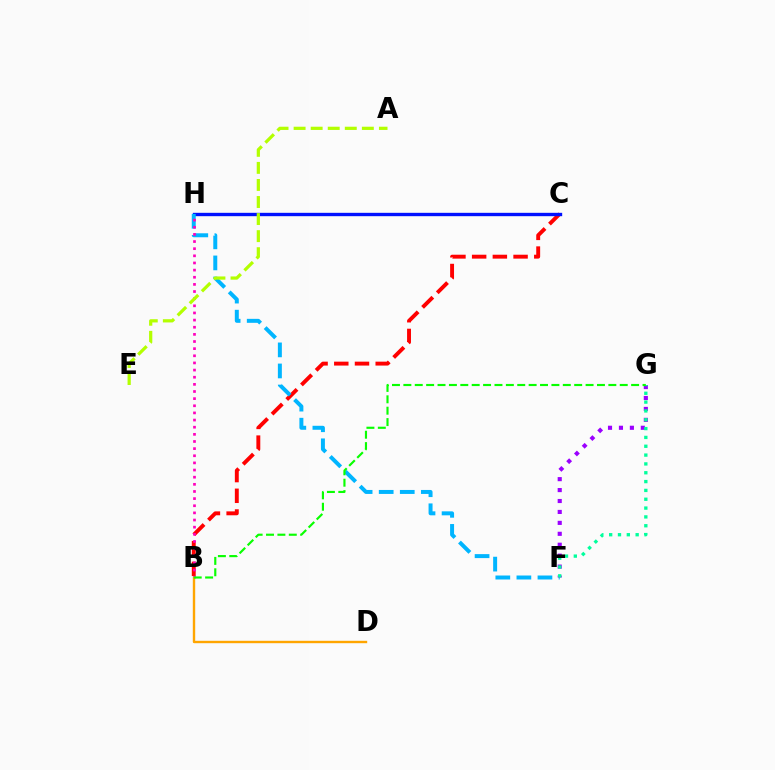{('B', 'C'): [{'color': '#ff0000', 'line_style': 'dashed', 'thickness': 2.81}], ('C', 'H'): [{'color': '#0010ff', 'line_style': 'solid', 'thickness': 2.42}], ('F', 'H'): [{'color': '#00b5ff', 'line_style': 'dashed', 'thickness': 2.86}], ('B', 'H'): [{'color': '#ff00bd', 'line_style': 'dotted', 'thickness': 1.94}], ('F', 'G'): [{'color': '#9b00ff', 'line_style': 'dotted', 'thickness': 2.97}, {'color': '#00ff9d', 'line_style': 'dotted', 'thickness': 2.4}], ('B', 'D'): [{'color': '#ffa500', 'line_style': 'solid', 'thickness': 1.72}], ('A', 'E'): [{'color': '#b3ff00', 'line_style': 'dashed', 'thickness': 2.32}], ('B', 'G'): [{'color': '#08ff00', 'line_style': 'dashed', 'thickness': 1.55}]}